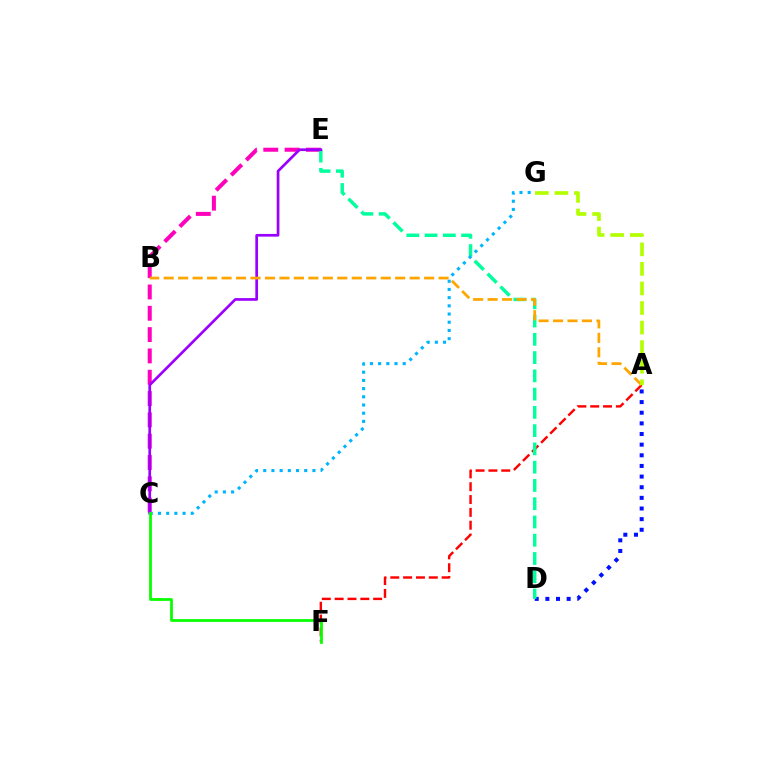{('C', 'E'): [{'color': '#ff00bd', 'line_style': 'dashed', 'thickness': 2.9}, {'color': '#9b00ff', 'line_style': 'solid', 'thickness': 1.94}], ('A', 'D'): [{'color': '#0010ff', 'line_style': 'dotted', 'thickness': 2.89}], ('A', 'F'): [{'color': '#ff0000', 'line_style': 'dashed', 'thickness': 1.74}], ('D', 'E'): [{'color': '#00ff9d', 'line_style': 'dashed', 'thickness': 2.48}], ('A', 'B'): [{'color': '#ffa500', 'line_style': 'dashed', 'thickness': 1.97}], ('A', 'G'): [{'color': '#b3ff00', 'line_style': 'dashed', 'thickness': 2.66}], ('C', 'G'): [{'color': '#00b5ff', 'line_style': 'dotted', 'thickness': 2.23}], ('C', 'F'): [{'color': '#08ff00', 'line_style': 'solid', 'thickness': 2.0}]}